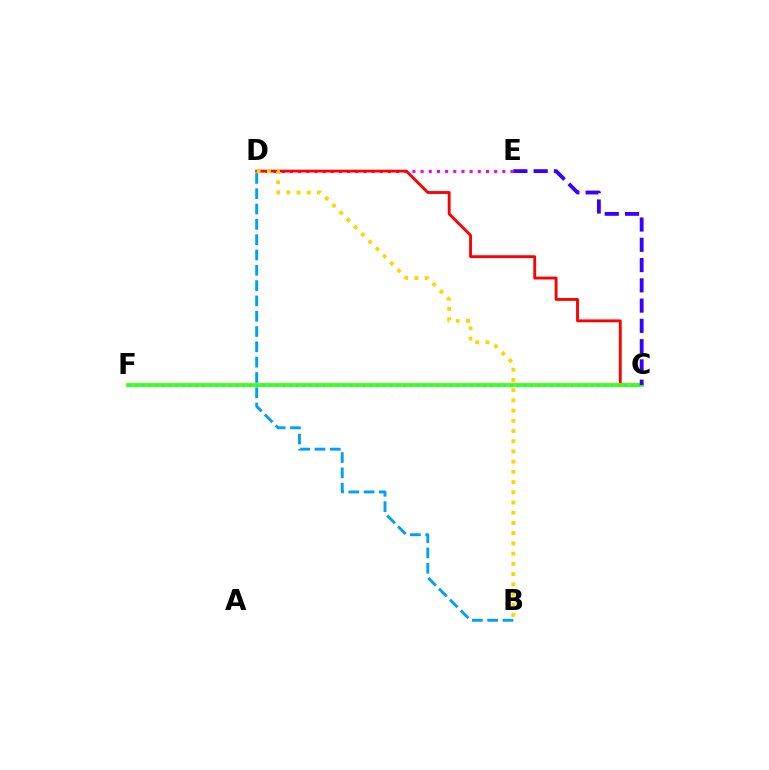{('D', 'E'): [{'color': '#ff00ed', 'line_style': 'dotted', 'thickness': 2.22}], ('B', 'D'): [{'color': '#009eff', 'line_style': 'dashed', 'thickness': 2.08}, {'color': '#ffd500', 'line_style': 'dotted', 'thickness': 2.78}], ('C', 'D'): [{'color': '#ff0000', 'line_style': 'solid', 'thickness': 2.06}], ('C', 'F'): [{'color': '#4fff00', 'line_style': 'solid', 'thickness': 2.75}, {'color': '#00ff86', 'line_style': 'dotted', 'thickness': 1.82}], ('C', 'E'): [{'color': '#3700ff', 'line_style': 'dashed', 'thickness': 2.75}]}